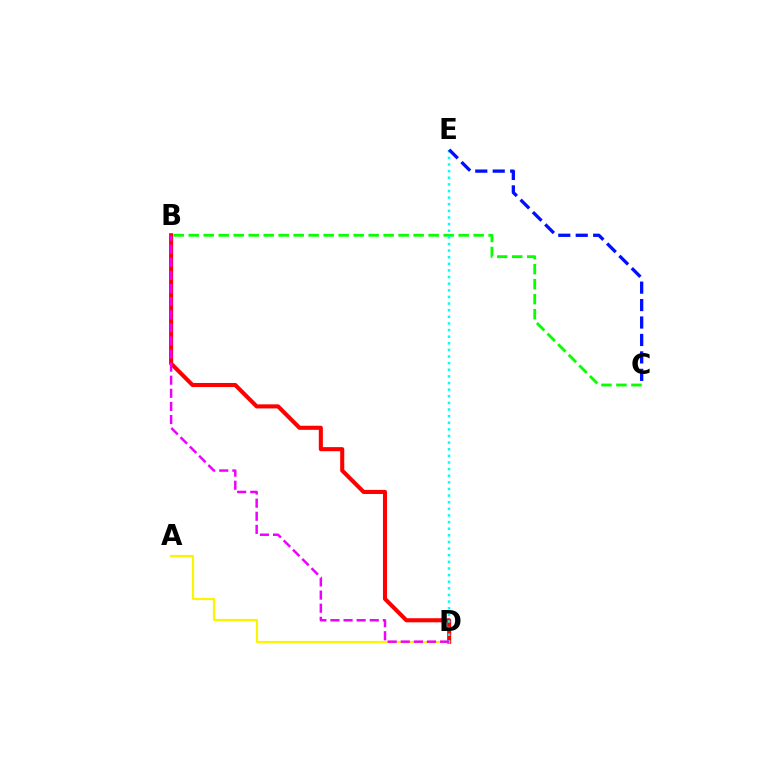{('B', 'D'): [{'color': '#ff0000', 'line_style': 'solid', 'thickness': 2.94}, {'color': '#ee00ff', 'line_style': 'dashed', 'thickness': 1.78}], ('B', 'C'): [{'color': '#08ff00', 'line_style': 'dashed', 'thickness': 2.04}], ('A', 'D'): [{'color': '#fcf500', 'line_style': 'solid', 'thickness': 1.58}], ('D', 'E'): [{'color': '#00fff6', 'line_style': 'dotted', 'thickness': 1.8}], ('C', 'E'): [{'color': '#0010ff', 'line_style': 'dashed', 'thickness': 2.37}]}